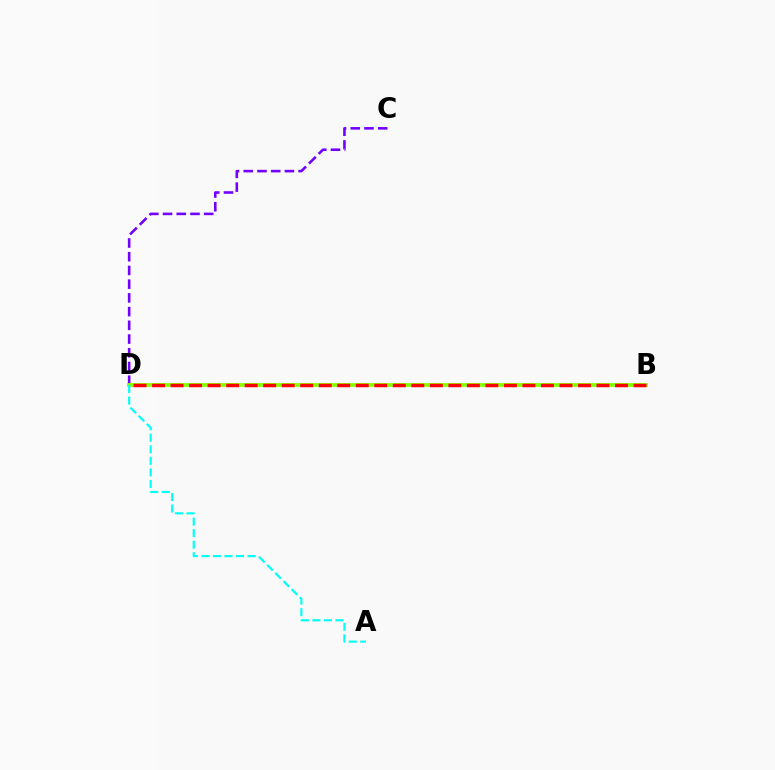{('C', 'D'): [{'color': '#7200ff', 'line_style': 'dashed', 'thickness': 1.86}], ('B', 'D'): [{'color': '#84ff00', 'line_style': 'solid', 'thickness': 2.74}, {'color': '#ff0000', 'line_style': 'dashed', 'thickness': 2.52}], ('A', 'D'): [{'color': '#00fff6', 'line_style': 'dashed', 'thickness': 1.57}]}